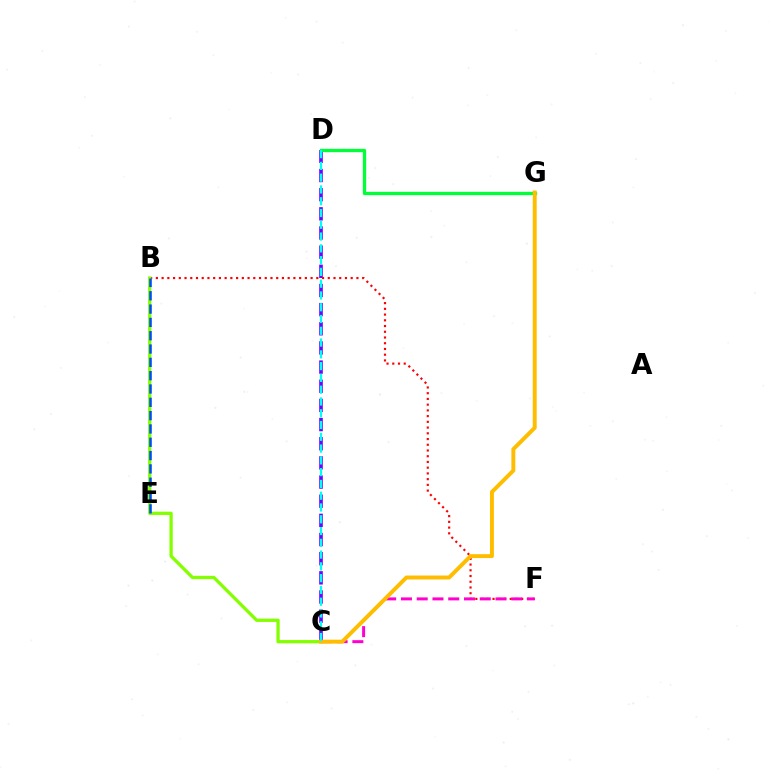{('C', 'D'): [{'color': '#7200ff', 'line_style': 'dashed', 'thickness': 2.6}, {'color': '#00fff6', 'line_style': 'dashed', 'thickness': 1.6}], ('B', 'F'): [{'color': '#ff0000', 'line_style': 'dotted', 'thickness': 1.56}], ('B', 'C'): [{'color': '#84ff00', 'line_style': 'solid', 'thickness': 2.36}], ('B', 'E'): [{'color': '#004bff', 'line_style': 'dashed', 'thickness': 1.81}], ('C', 'F'): [{'color': '#ff00cf', 'line_style': 'dashed', 'thickness': 2.14}], ('D', 'G'): [{'color': '#00ff39', 'line_style': 'solid', 'thickness': 2.38}], ('C', 'G'): [{'color': '#ffbd00', 'line_style': 'solid', 'thickness': 2.83}]}